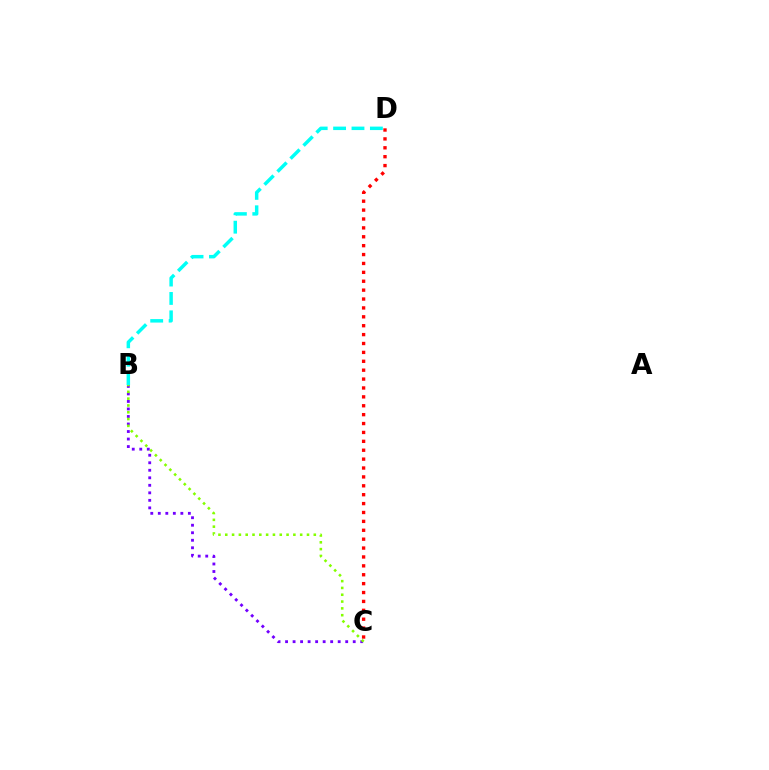{('B', 'D'): [{'color': '#00fff6', 'line_style': 'dashed', 'thickness': 2.5}], ('B', 'C'): [{'color': '#7200ff', 'line_style': 'dotted', 'thickness': 2.04}, {'color': '#84ff00', 'line_style': 'dotted', 'thickness': 1.85}], ('C', 'D'): [{'color': '#ff0000', 'line_style': 'dotted', 'thickness': 2.42}]}